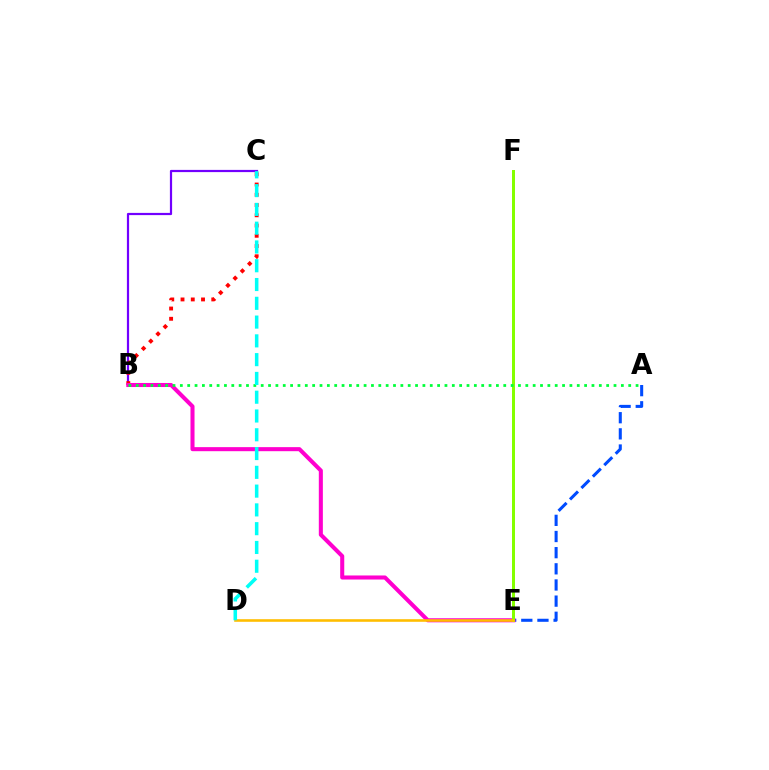{('B', 'C'): [{'color': '#7200ff', 'line_style': 'solid', 'thickness': 1.59}, {'color': '#ff0000', 'line_style': 'dotted', 'thickness': 2.78}], ('A', 'E'): [{'color': '#004bff', 'line_style': 'dashed', 'thickness': 2.19}], ('B', 'E'): [{'color': '#ff00cf', 'line_style': 'solid', 'thickness': 2.92}], ('E', 'F'): [{'color': '#84ff00', 'line_style': 'solid', 'thickness': 2.16}], ('A', 'B'): [{'color': '#00ff39', 'line_style': 'dotted', 'thickness': 2.0}], ('D', 'E'): [{'color': '#ffbd00', 'line_style': 'solid', 'thickness': 1.88}], ('C', 'D'): [{'color': '#00fff6', 'line_style': 'dashed', 'thickness': 2.55}]}